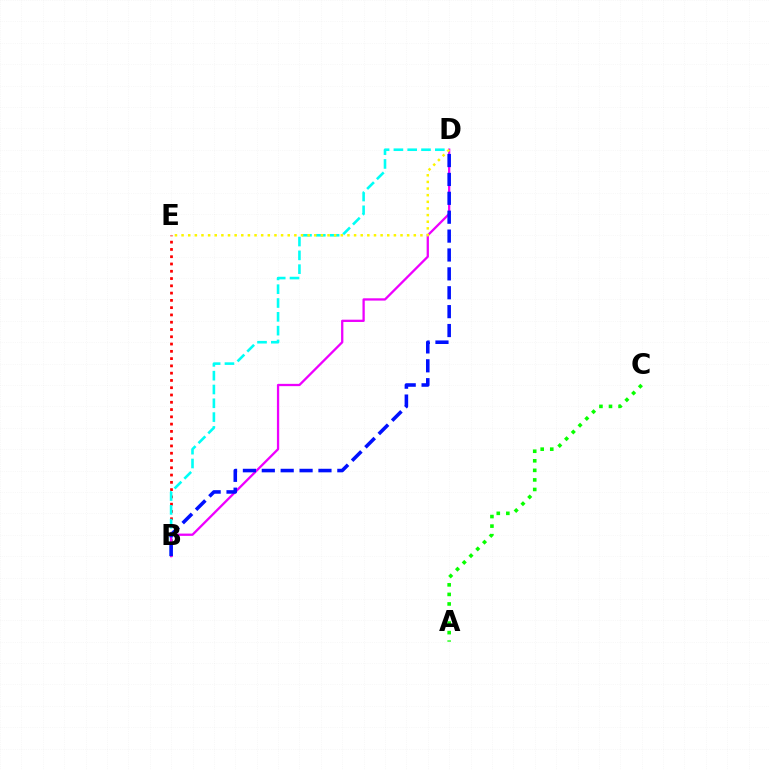{('B', 'E'): [{'color': '#ff0000', 'line_style': 'dotted', 'thickness': 1.98}], ('A', 'C'): [{'color': '#08ff00', 'line_style': 'dotted', 'thickness': 2.6}], ('B', 'D'): [{'color': '#00fff6', 'line_style': 'dashed', 'thickness': 1.88}, {'color': '#ee00ff', 'line_style': 'solid', 'thickness': 1.65}, {'color': '#0010ff', 'line_style': 'dashed', 'thickness': 2.57}], ('D', 'E'): [{'color': '#fcf500', 'line_style': 'dotted', 'thickness': 1.8}]}